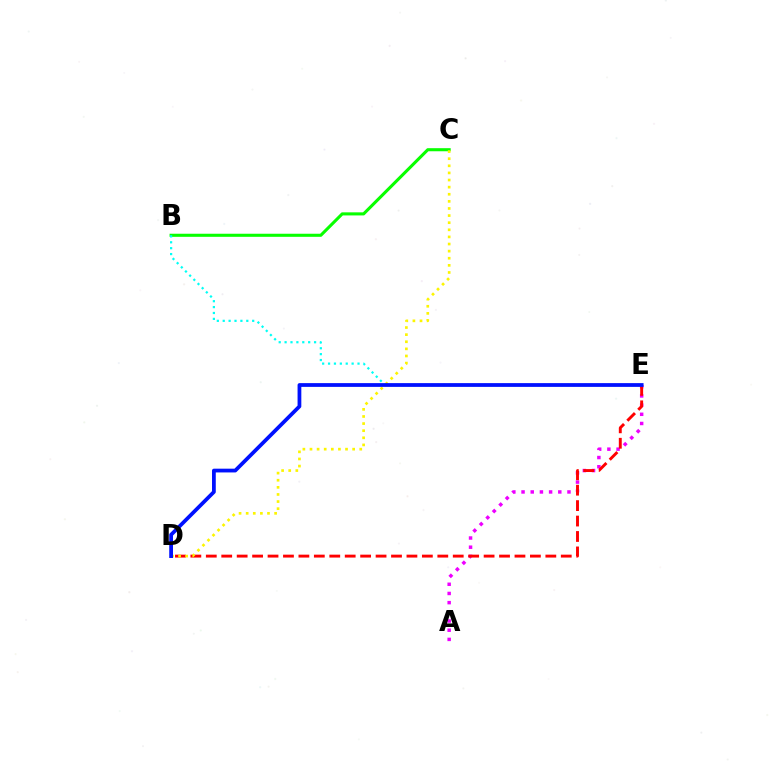{('A', 'E'): [{'color': '#ee00ff', 'line_style': 'dotted', 'thickness': 2.5}], ('D', 'E'): [{'color': '#ff0000', 'line_style': 'dashed', 'thickness': 2.1}, {'color': '#0010ff', 'line_style': 'solid', 'thickness': 2.71}], ('B', 'C'): [{'color': '#08ff00', 'line_style': 'solid', 'thickness': 2.22}], ('B', 'E'): [{'color': '#00fff6', 'line_style': 'dotted', 'thickness': 1.6}], ('C', 'D'): [{'color': '#fcf500', 'line_style': 'dotted', 'thickness': 1.93}]}